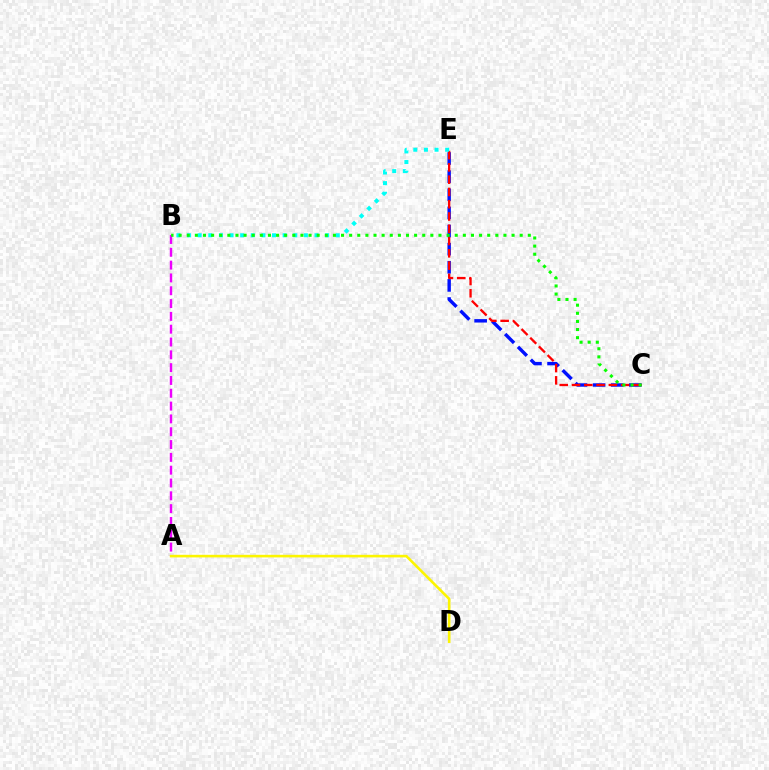{('A', 'B'): [{'color': '#ee00ff', 'line_style': 'dashed', 'thickness': 1.74}], ('C', 'E'): [{'color': '#0010ff', 'line_style': 'dashed', 'thickness': 2.46}, {'color': '#ff0000', 'line_style': 'dashed', 'thickness': 1.67}], ('B', 'E'): [{'color': '#00fff6', 'line_style': 'dotted', 'thickness': 2.89}], ('B', 'C'): [{'color': '#08ff00', 'line_style': 'dotted', 'thickness': 2.21}], ('A', 'D'): [{'color': '#fcf500', 'line_style': 'solid', 'thickness': 1.87}]}